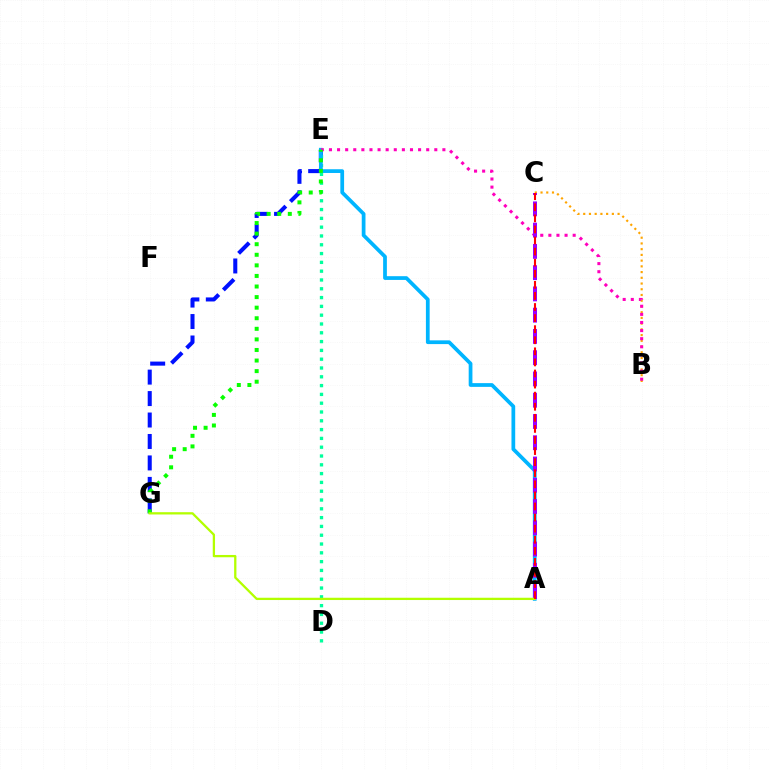{('B', 'C'): [{'color': '#ffa500', 'line_style': 'dotted', 'thickness': 1.56}], ('E', 'G'): [{'color': '#0010ff', 'line_style': 'dashed', 'thickness': 2.91}, {'color': '#08ff00', 'line_style': 'dotted', 'thickness': 2.87}], ('D', 'E'): [{'color': '#00ff9d', 'line_style': 'dotted', 'thickness': 2.39}], ('A', 'E'): [{'color': '#00b5ff', 'line_style': 'solid', 'thickness': 2.69}], ('B', 'E'): [{'color': '#ff00bd', 'line_style': 'dotted', 'thickness': 2.2}], ('A', 'C'): [{'color': '#9b00ff', 'line_style': 'dashed', 'thickness': 2.89}, {'color': '#ff0000', 'line_style': 'dashed', 'thickness': 1.51}], ('A', 'G'): [{'color': '#b3ff00', 'line_style': 'solid', 'thickness': 1.65}]}